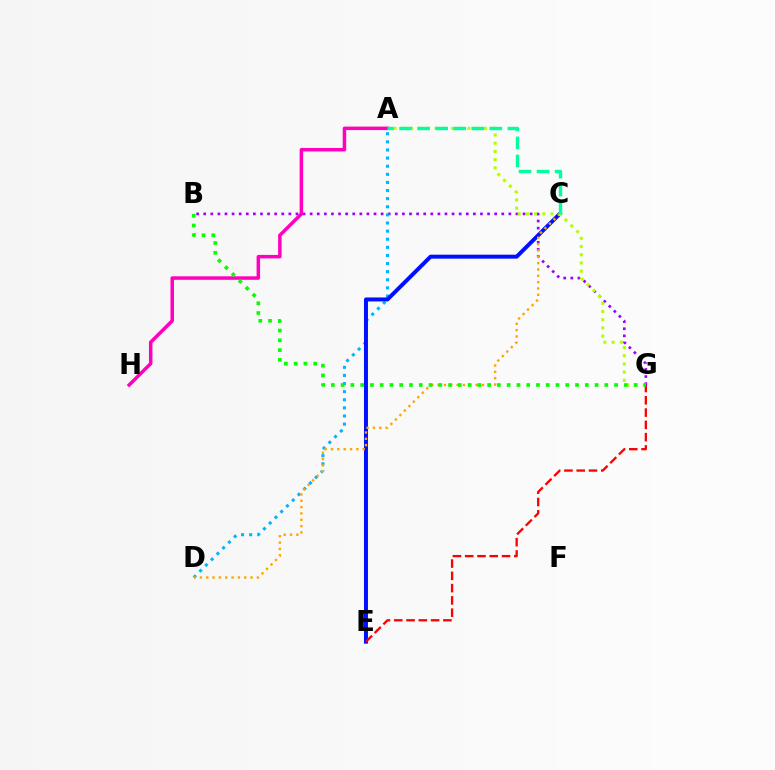{('B', 'G'): [{'color': '#9b00ff', 'line_style': 'dotted', 'thickness': 1.93}, {'color': '#08ff00', 'line_style': 'dotted', 'thickness': 2.65}], ('A', 'D'): [{'color': '#00b5ff', 'line_style': 'dotted', 'thickness': 2.2}], ('C', 'E'): [{'color': '#0010ff', 'line_style': 'solid', 'thickness': 2.87}], ('C', 'D'): [{'color': '#ffa500', 'line_style': 'dotted', 'thickness': 1.72}], ('A', 'G'): [{'color': '#b3ff00', 'line_style': 'dotted', 'thickness': 2.23}], ('A', 'H'): [{'color': '#ff00bd', 'line_style': 'solid', 'thickness': 2.52}], ('E', 'G'): [{'color': '#ff0000', 'line_style': 'dashed', 'thickness': 1.67}], ('A', 'C'): [{'color': '#00ff9d', 'line_style': 'dashed', 'thickness': 2.45}]}